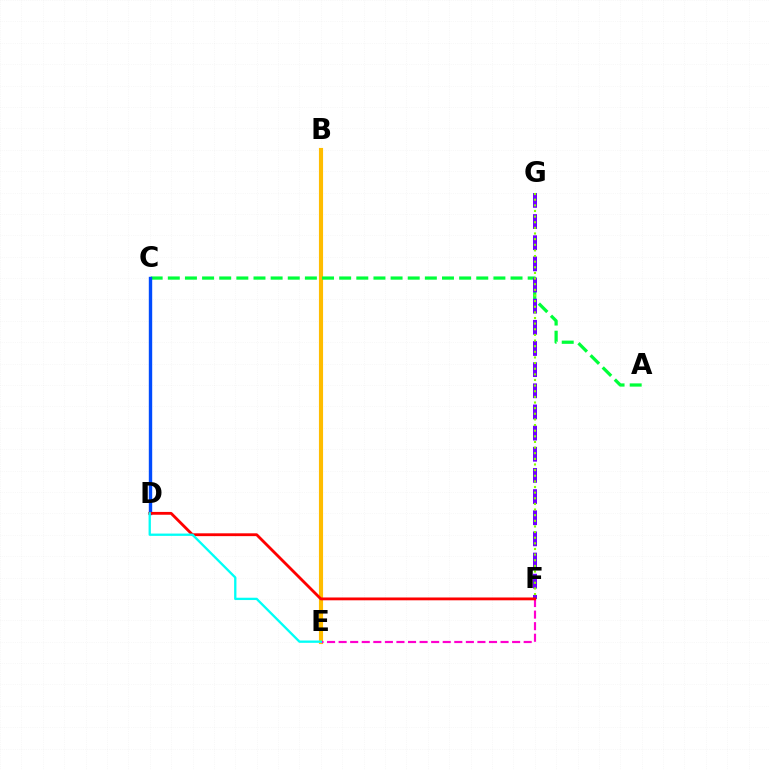{('B', 'E'): [{'color': '#ffbd00', 'line_style': 'solid', 'thickness': 2.98}], ('A', 'C'): [{'color': '#00ff39', 'line_style': 'dashed', 'thickness': 2.33}], ('C', 'D'): [{'color': '#004bff', 'line_style': 'solid', 'thickness': 2.44}], ('E', 'F'): [{'color': '#ff00cf', 'line_style': 'dashed', 'thickness': 1.57}], ('F', 'G'): [{'color': '#7200ff', 'line_style': 'dashed', 'thickness': 2.87}, {'color': '#84ff00', 'line_style': 'dotted', 'thickness': 1.53}], ('D', 'F'): [{'color': '#ff0000', 'line_style': 'solid', 'thickness': 2.03}], ('D', 'E'): [{'color': '#00fff6', 'line_style': 'solid', 'thickness': 1.67}]}